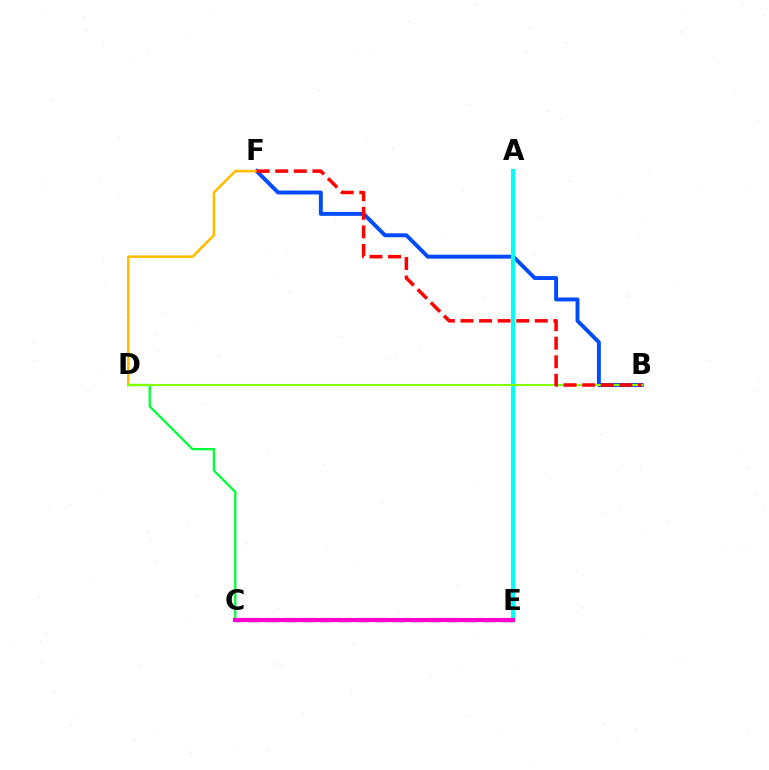{('C', 'D'): [{'color': '#00ff39', 'line_style': 'solid', 'thickness': 1.65}], ('B', 'F'): [{'color': '#004bff', 'line_style': 'solid', 'thickness': 2.81}, {'color': '#ff0000', 'line_style': 'dashed', 'thickness': 2.52}], ('D', 'F'): [{'color': '#ffbd00', 'line_style': 'solid', 'thickness': 1.85}], ('A', 'E'): [{'color': '#00fff6', 'line_style': 'solid', 'thickness': 2.97}], ('C', 'E'): [{'color': '#7200ff', 'line_style': 'dashed', 'thickness': 2.45}, {'color': '#ff00cf', 'line_style': 'solid', 'thickness': 2.98}], ('B', 'D'): [{'color': '#84ff00', 'line_style': 'solid', 'thickness': 1.5}]}